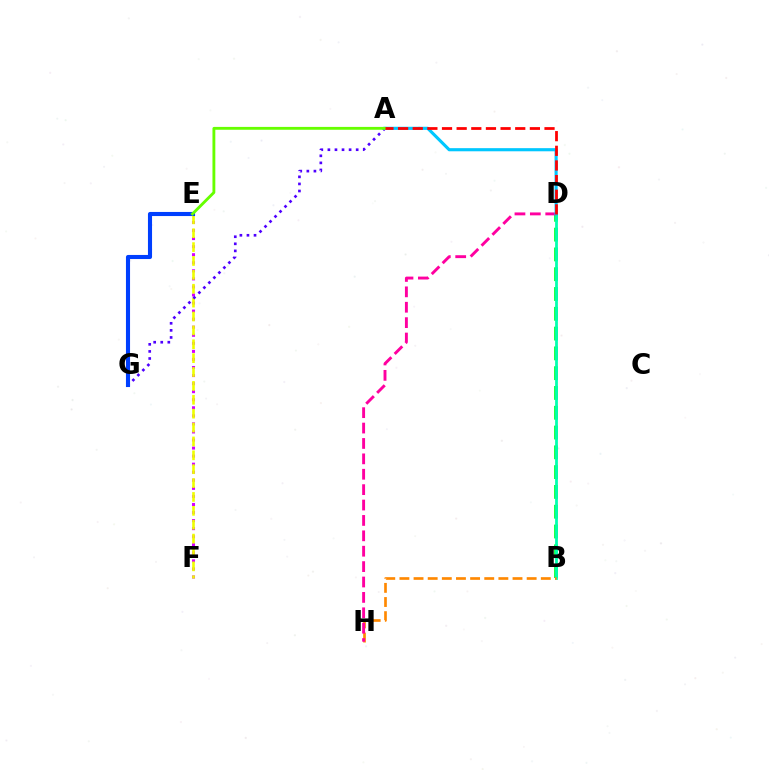{('E', 'F'): [{'color': '#d600ff', 'line_style': 'dotted', 'thickness': 2.19}, {'color': '#eeff00', 'line_style': 'dashed', 'thickness': 1.89}], ('B', 'D'): [{'color': '#00ff27', 'line_style': 'dashed', 'thickness': 2.69}, {'color': '#00ffaf', 'line_style': 'solid', 'thickness': 2.0}], ('A', 'G'): [{'color': '#4f00ff', 'line_style': 'dotted', 'thickness': 1.92}], ('E', 'G'): [{'color': '#003fff', 'line_style': 'solid', 'thickness': 2.95}], ('B', 'H'): [{'color': '#ff8800', 'line_style': 'dashed', 'thickness': 1.92}], ('D', 'H'): [{'color': '#ff00a0', 'line_style': 'dashed', 'thickness': 2.09}], ('A', 'D'): [{'color': '#00c7ff', 'line_style': 'solid', 'thickness': 2.25}, {'color': '#ff0000', 'line_style': 'dashed', 'thickness': 1.99}], ('A', 'E'): [{'color': '#66ff00', 'line_style': 'solid', 'thickness': 2.06}]}